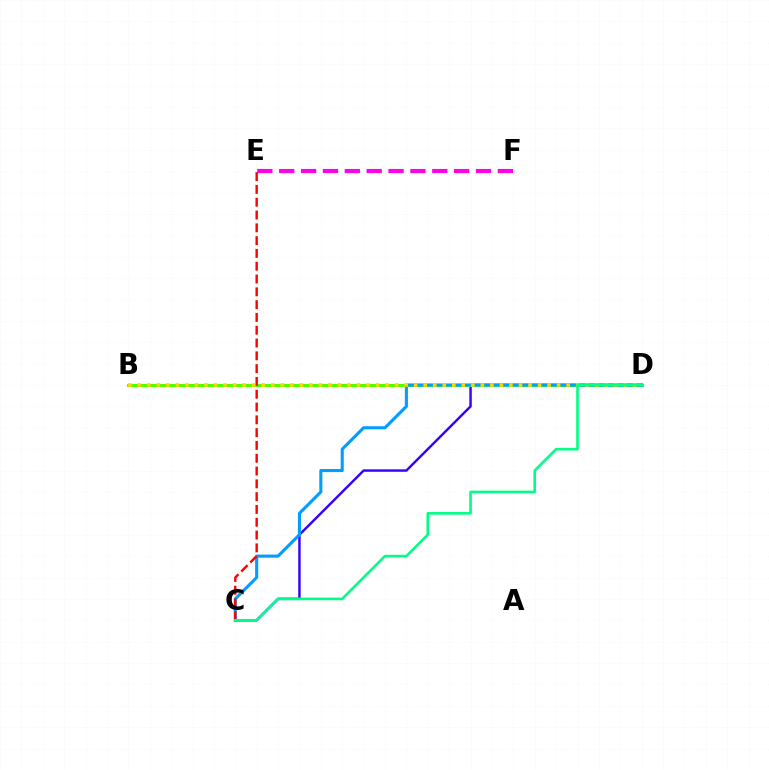{('C', 'D'): [{'color': '#3700ff', 'line_style': 'solid', 'thickness': 1.76}, {'color': '#009eff', 'line_style': 'solid', 'thickness': 2.22}, {'color': '#00ff86', 'line_style': 'solid', 'thickness': 1.9}], ('B', 'D'): [{'color': '#4fff00', 'line_style': 'solid', 'thickness': 2.23}, {'color': '#ffd500', 'line_style': 'dotted', 'thickness': 2.59}], ('E', 'F'): [{'color': '#ff00ed', 'line_style': 'dashed', 'thickness': 2.97}], ('C', 'E'): [{'color': '#ff0000', 'line_style': 'dashed', 'thickness': 1.74}]}